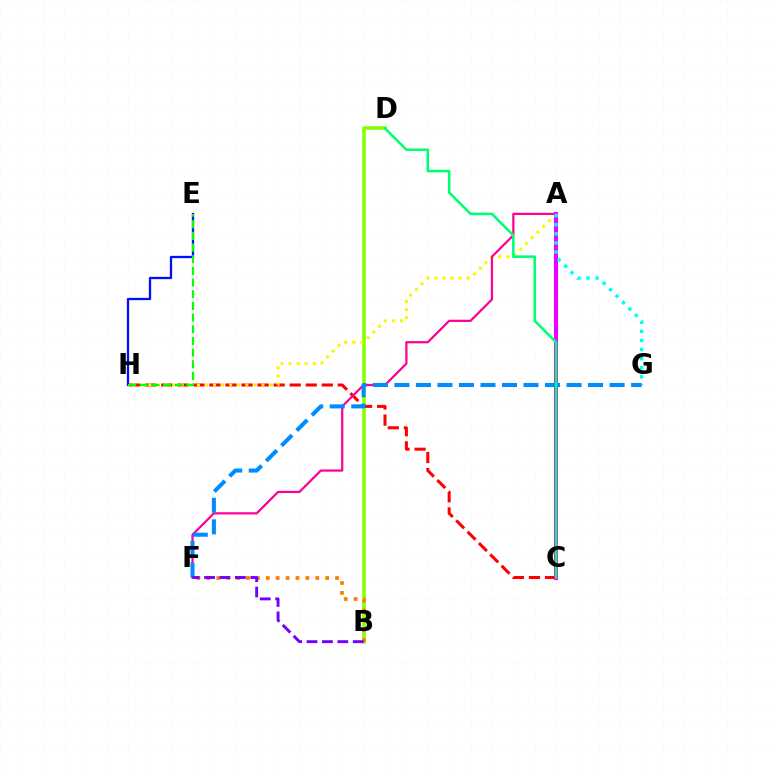{('B', 'D'): [{'color': '#84ff00', 'line_style': 'solid', 'thickness': 2.55}], ('C', 'H'): [{'color': '#ff0000', 'line_style': 'dashed', 'thickness': 2.18}], ('A', 'H'): [{'color': '#fcf500', 'line_style': 'dotted', 'thickness': 2.19}], ('A', 'F'): [{'color': '#ff0094', 'line_style': 'solid', 'thickness': 1.61}], ('E', 'H'): [{'color': '#0010ff', 'line_style': 'solid', 'thickness': 1.65}, {'color': '#08ff00', 'line_style': 'dashed', 'thickness': 1.59}], ('A', 'C'): [{'color': '#ee00ff', 'line_style': 'solid', 'thickness': 2.95}], ('B', 'F'): [{'color': '#ff7c00', 'line_style': 'dotted', 'thickness': 2.69}, {'color': '#7200ff', 'line_style': 'dashed', 'thickness': 2.09}], ('A', 'G'): [{'color': '#00fff6', 'line_style': 'dotted', 'thickness': 2.47}], ('F', 'G'): [{'color': '#008cff', 'line_style': 'dashed', 'thickness': 2.92}], ('C', 'D'): [{'color': '#00ff74', 'line_style': 'solid', 'thickness': 1.83}]}